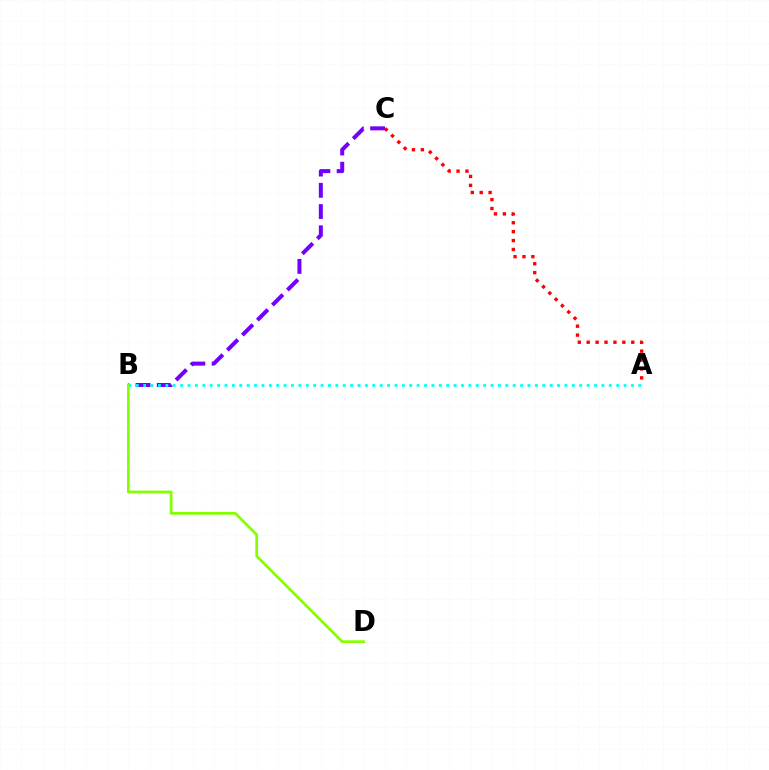{('B', 'C'): [{'color': '#7200ff', 'line_style': 'dashed', 'thickness': 2.89}], ('A', 'B'): [{'color': '#00fff6', 'line_style': 'dotted', 'thickness': 2.01}], ('A', 'C'): [{'color': '#ff0000', 'line_style': 'dotted', 'thickness': 2.42}], ('B', 'D'): [{'color': '#84ff00', 'line_style': 'solid', 'thickness': 1.96}]}